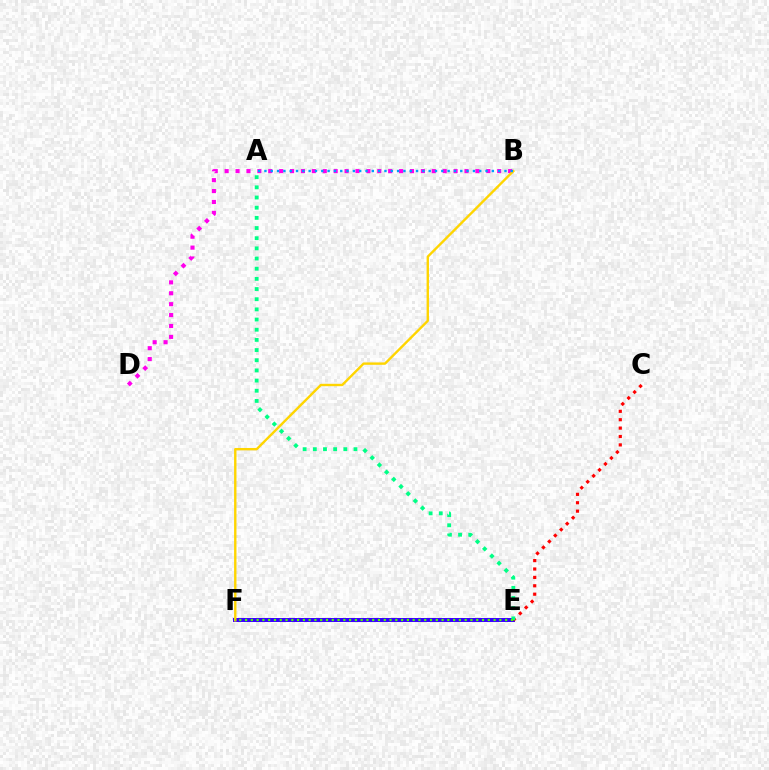{('E', 'F'): [{'color': '#3700ff', 'line_style': 'solid', 'thickness': 2.86}, {'color': '#4fff00', 'line_style': 'dotted', 'thickness': 1.57}], ('C', 'E'): [{'color': '#ff0000', 'line_style': 'dotted', 'thickness': 2.28}], ('B', 'D'): [{'color': '#ff00ed', 'line_style': 'dotted', 'thickness': 2.96}], ('B', 'F'): [{'color': '#ffd500', 'line_style': 'solid', 'thickness': 1.71}], ('A', 'B'): [{'color': '#009eff', 'line_style': 'dotted', 'thickness': 1.72}], ('A', 'E'): [{'color': '#00ff86', 'line_style': 'dotted', 'thickness': 2.76}]}